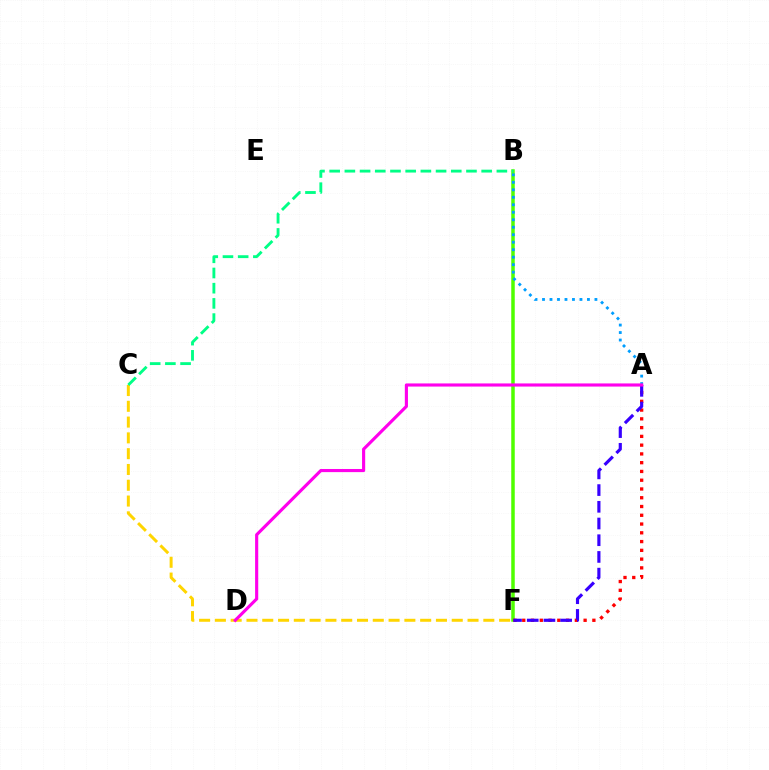{('B', 'F'): [{'color': '#4fff00', 'line_style': 'solid', 'thickness': 2.52}], ('A', 'F'): [{'color': '#ff0000', 'line_style': 'dotted', 'thickness': 2.38}, {'color': '#3700ff', 'line_style': 'dashed', 'thickness': 2.27}], ('A', 'B'): [{'color': '#009eff', 'line_style': 'dotted', 'thickness': 2.03}], ('C', 'F'): [{'color': '#ffd500', 'line_style': 'dashed', 'thickness': 2.15}], ('B', 'C'): [{'color': '#00ff86', 'line_style': 'dashed', 'thickness': 2.06}], ('A', 'D'): [{'color': '#ff00ed', 'line_style': 'solid', 'thickness': 2.26}]}